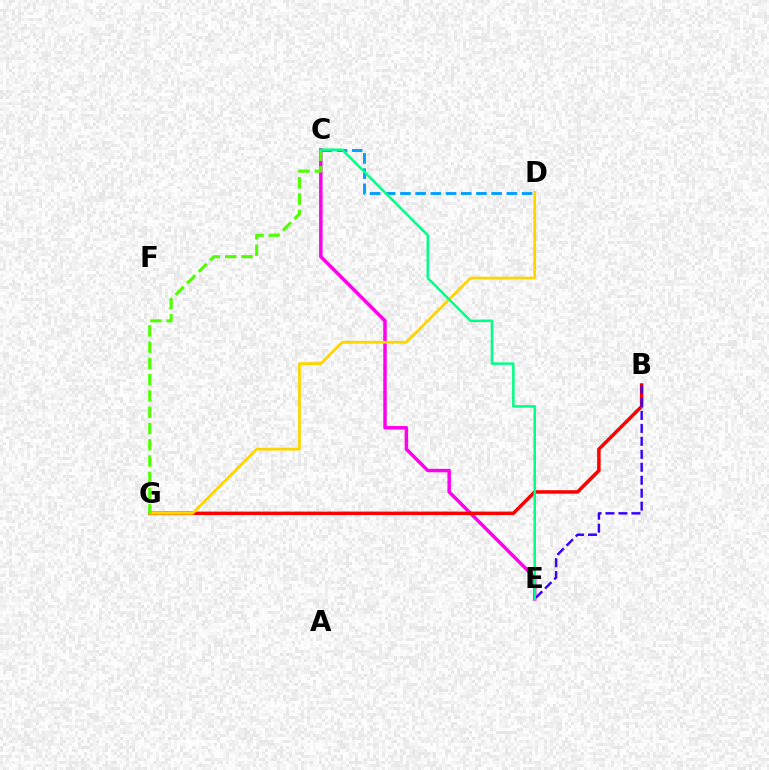{('C', 'D'): [{'color': '#009eff', 'line_style': 'dashed', 'thickness': 2.07}], ('C', 'E'): [{'color': '#ff00ed', 'line_style': 'solid', 'thickness': 2.49}, {'color': '#00ff86', 'line_style': 'solid', 'thickness': 1.81}], ('B', 'G'): [{'color': '#ff0000', 'line_style': 'solid', 'thickness': 2.51}], ('B', 'E'): [{'color': '#3700ff', 'line_style': 'dashed', 'thickness': 1.76}], ('D', 'G'): [{'color': '#ffd500', 'line_style': 'solid', 'thickness': 2.0}], ('C', 'G'): [{'color': '#4fff00', 'line_style': 'dashed', 'thickness': 2.21}]}